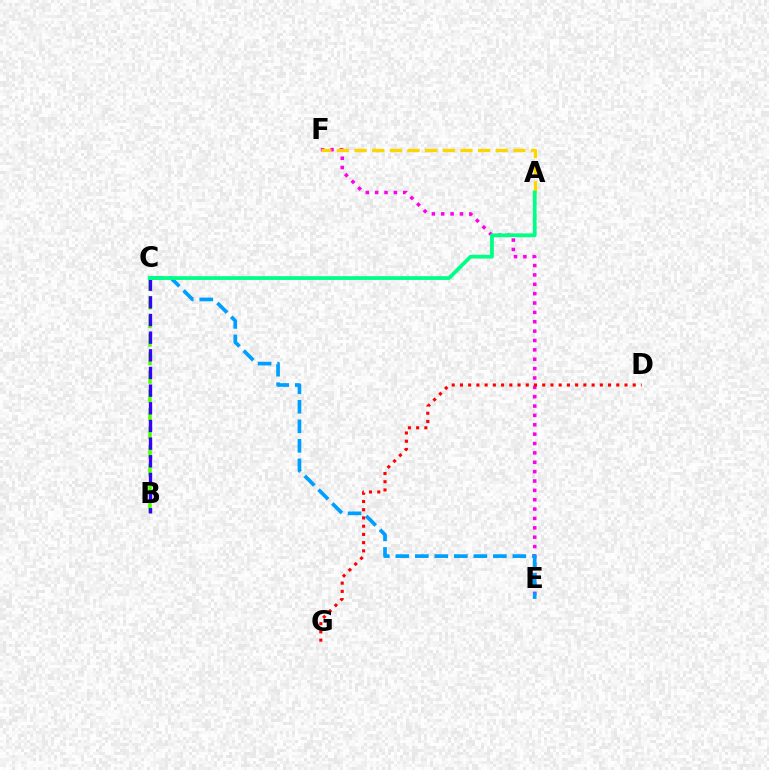{('B', 'C'): [{'color': '#4fff00', 'line_style': 'dashed', 'thickness': 2.52}, {'color': '#3700ff', 'line_style': 'dashed', 'thickness': 2.4}], ('E', 'F'): [{'color': '#ff00ed', 'line_style': 'dotted', 'thickness': 2.54}], ('A', 'F'): [{'color': '#ffd500', 'line_style': 'dashed', 'thickness': 2.4}], ('D', 'G'): [{'color': '#ff0000', 'line_style': 'dotted', 'thickness': 2.24}], ('C', 'E'): [{'color': '#009eff', 'line_style': 'dashed', 'thickness': 2.65}], ('A', 'C'): [{'color': '#00ff86', 'line_style': 'solid', 'thickness': 2.72}]}